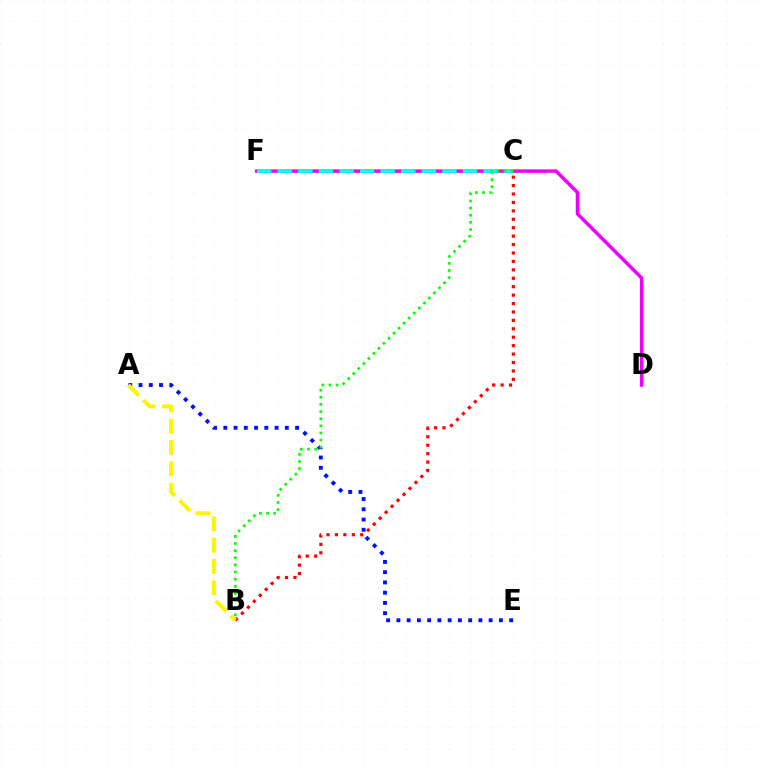{('B', 'C'): [{'color': '#ff0000', 'line_style': 'dotted', 'thickness': 2.29}, {'color': '#08ff00', 'line_style': 'dotted', 'thickness': 1.94}], ('A', 'E'): [{'color': '#0010ff', 'line_style': 'dotted', 'thickness': 2.78}], ('D', 'F'): [{'color': '#ee00ff', 'line_style': 'solid', 'thickness': 2.51}], ('C', 'F'): [{'color': '#00fff6', 'line_style': 'dashed', 'thickness': 2.8}], ('A', 'B'): [{'color': '#fcf500', 'line_style': 'dashed', 'thickness': 2.9}]}